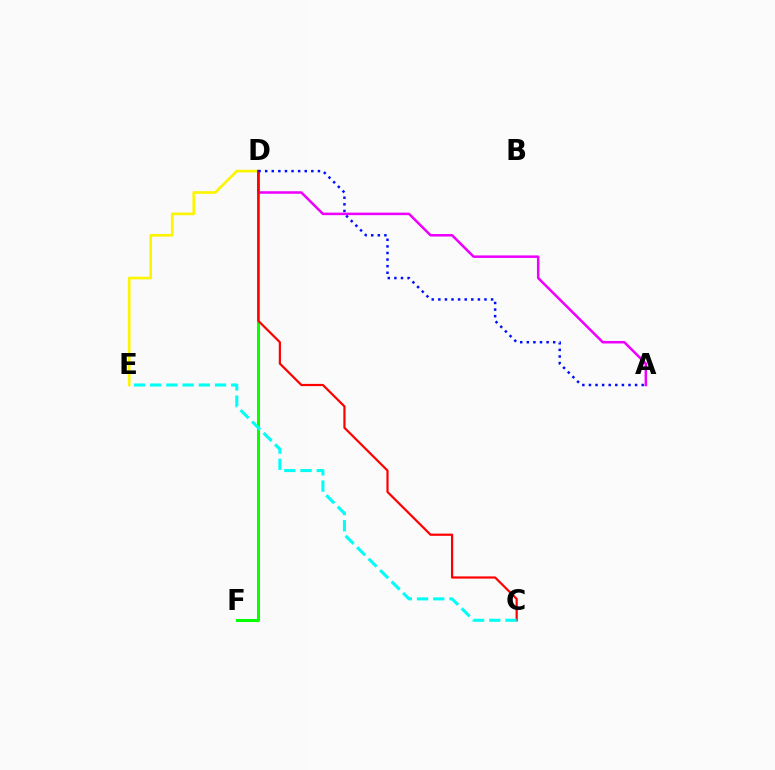{('D', 'E'): [{'color': '#fcf500', 'line_style': 'solid', 'thickness': 1.92}], ('D', 'F'): [{'color': '#08ff00', 'line_style': 'solid', 'thickness': 2.18}], ('A', 'D'): [{'color': '#ee00ff', 'line_style': 'solid', 'thickness': 1.82}, {'color': '#0010ff', 'line_style': 'dotted', 'thickness': 1.79}], ('C', 'D'): [{'color': '#ff0000', 'line_style': 'solid', 'thickness': 1.59}], ('C', 'E'): [{'color': '#00fff6', 'line_style': 'dashed', 'thickness': 2.2}]}